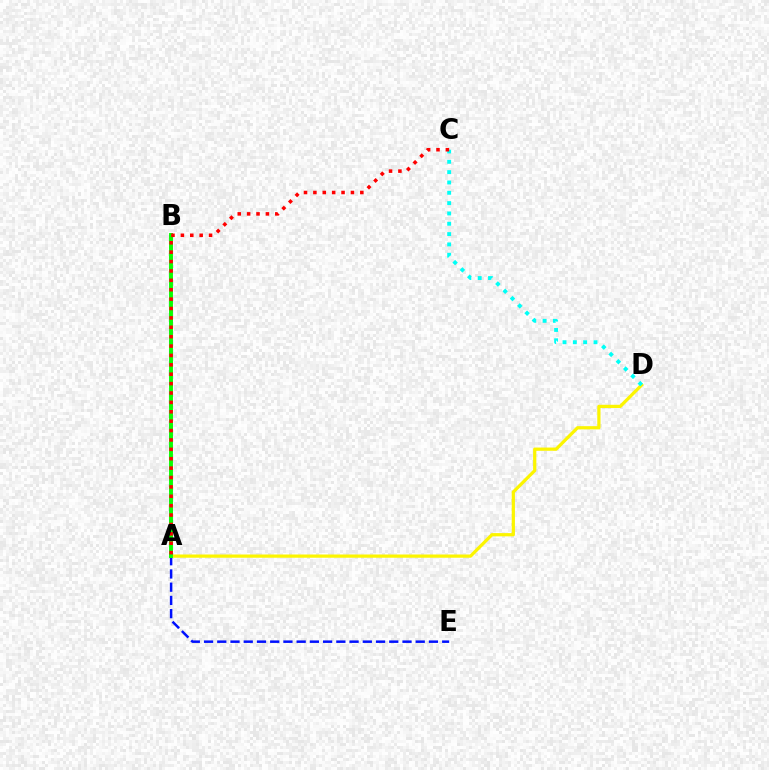{('A', 'E'): [{'color': '#0010ff', 'line_style': 'dashed', 'thickness': 1.8}], ('A', 'D'): [{'color': '#fcf500', 'line_style': 'solid', 'thickness': 2.33}], ('A', 'B'): [{'color': '#ee00ff', 'line_style': 'dotted', 'thickness': 2.86}, {'color': '#08ff00', 'line_style': 'solid', 'thickness': 2.8}], ('C', 'D'): [{'color': '#00fff6', 'line_style': 'dotted', 'thickness': 2.81}], ('A', 'C'): [{'color': '#ff0000', 'line_style': 'dotted', 'thickness': 2.55}]}